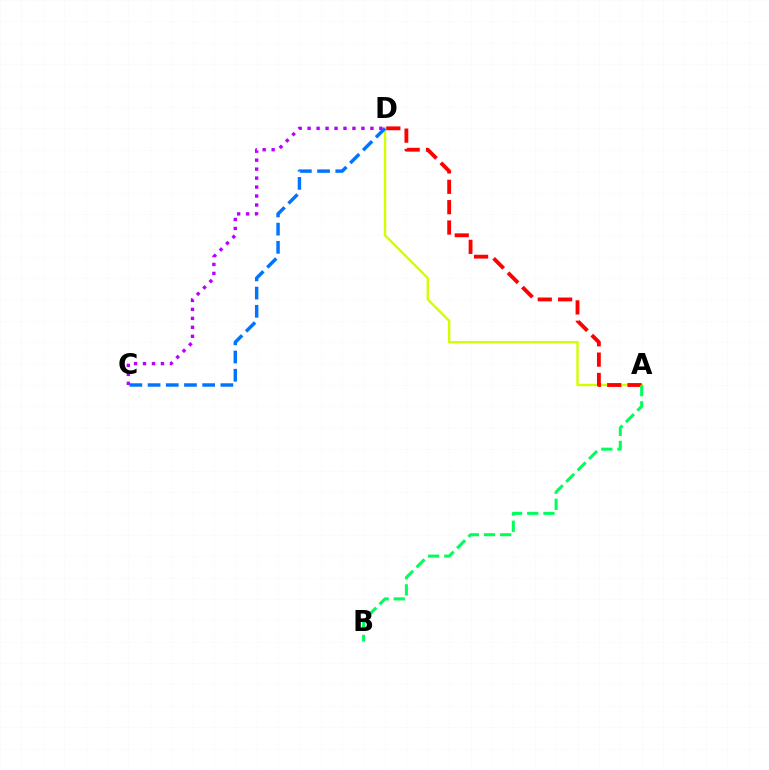{('A', 'D'): [{'color': '#d1ff00', 'line_style': 'solid', 'thickness': 1.73}, {'color': '#ff0000', 'line_style': 'dashed', 'thickness': 2.76}], ('C', 'D'): [{'color': '#0074ff', 'line_style': 'dashed', 'thickness': 2.47}, {'color': '#b900ff', 'line_style': 'dotted', 'thickness': 2.44}], ('A', 'B'): [{'color': '#00ff5c', 'line_style': 'dashed', 'thickness': 2.2}]}